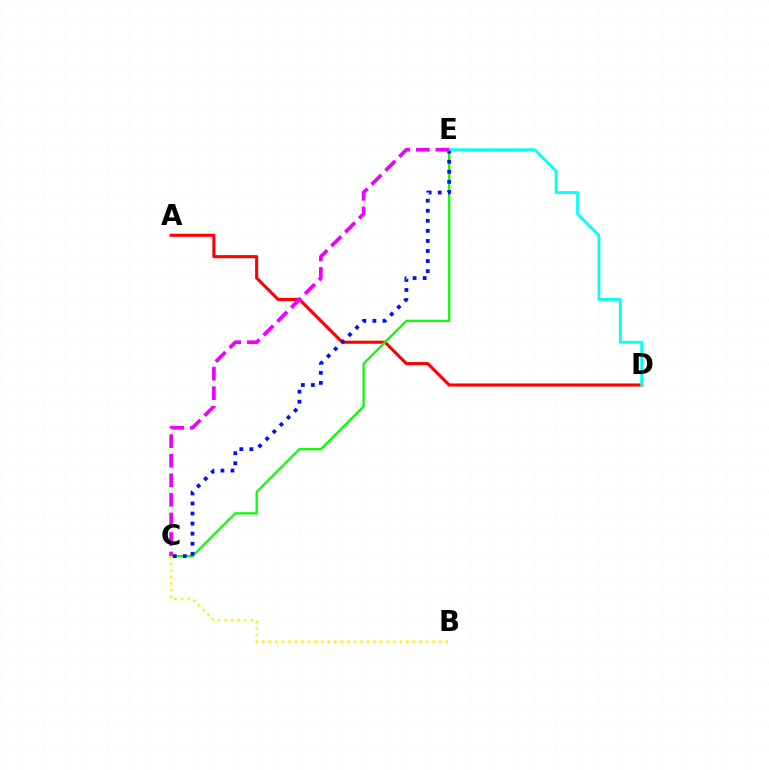{('A', 'D'): [{'color': '#ff0000', 'line_style': 'solid', 'thickness': 2.22}], ('C', 'E'): [{'color': '#08ff00', 'line_style': 'solid', 'thickness': 1.64}, {'color': '#0010ff', 'line_style': 'dotted', 'thickness': 2.73}, {'color': '#ee00ff', 'line_style': 'dashed', 'thickness': 2.66}], ('D', 'E'): [{'color': '#00fff6', 'line_style': 'solid', 'thickness': 1.99}], ('B', 'C'): [{'color': '#fcf500', 'line_style': 'dotted', 'thickness': 1.78}]}